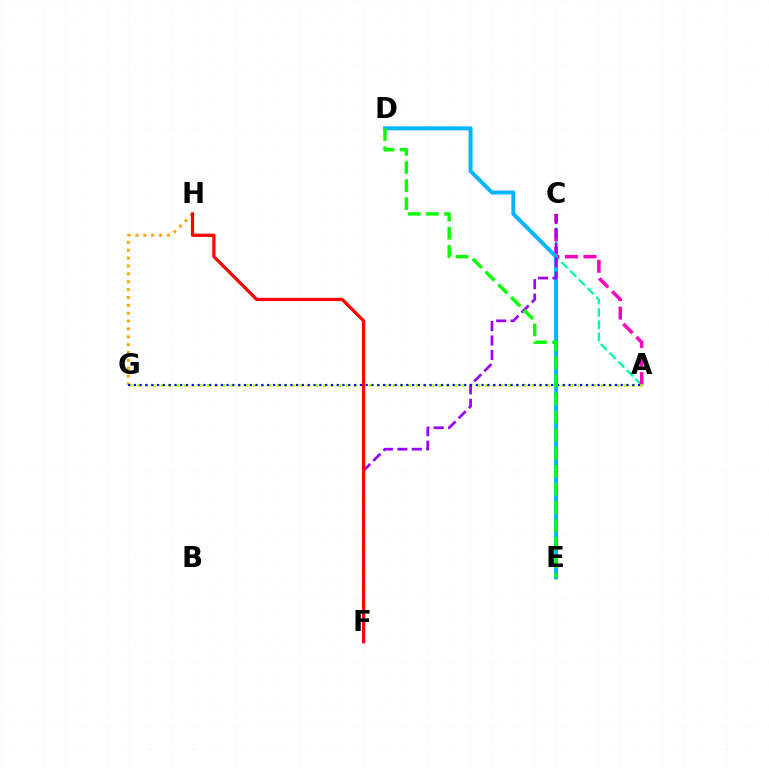{('A', 'C'): [{'color': '#00ff9d', 'line_style': 'dashed', 'thickness': 1.67}, {'color': '#ff00bd', 'line_style': 'dashed', 'thickness': 2.52}], ('D', 'E'): [{'color': '#00b5ff', 'line_style': 'solid', 'thickness': 2.85}, {'color': '#08ff00', 'line_style': 'dashed', 'thickness': 2.46}], ('A', 'G'): [{'color': '#b3ff00', 'line_style': 'dotted', 'thickness': 2.1}, {'color': '#0010ff', 'line_style': 'dotted', 'thickness': 1.57}], ('G', 'H'): [{'color': '#ffa500', 'line_style': 'dotted', 'thickness': 2.14}], ('C', 'F'): [{'color': '#9b00ff', 'line_style': 'dashed', 'thickness': 1.96}], ('F', 'H'): [{'color': '#ff0000', 'line_style': 'solid', 'thickness': 2.31}]}